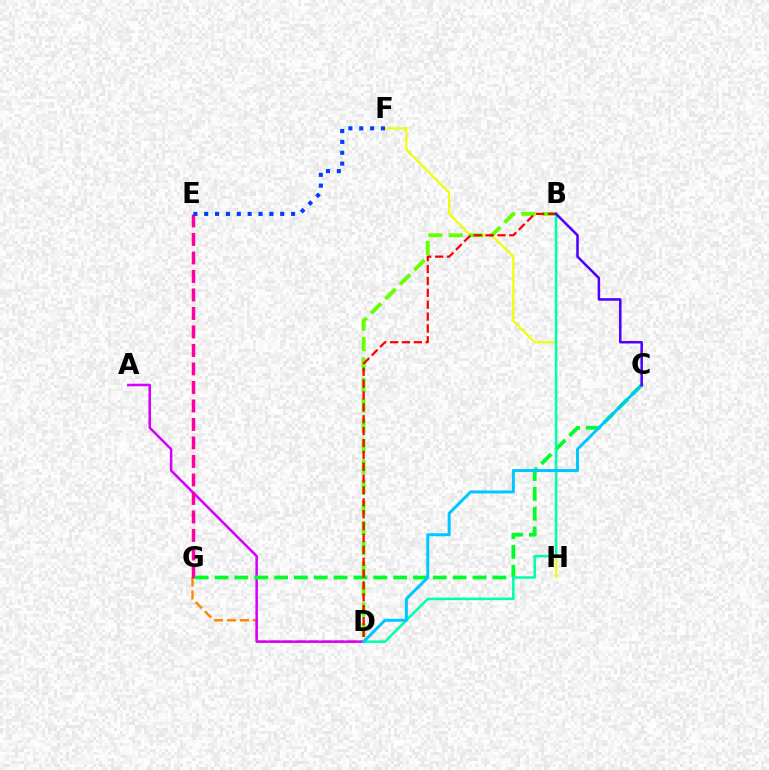{('D', 'G'): [{'color': '#ff8800', 'line_style': 'dashed', 'thickness': 1.76}], ('A', 'D'): [{'color': '#d600ff', 'line_style': 'solid', 'thickness': 1.82}], ('F', 'H'): [{'color': '#eeff00', 'line_style': 'solid', 'thickness': 1.54}], ('E', 'G'): [{'color': '#ff00a0', 'line_style': 'dashed', 'thickness': 2.51}], ('B', 'D'): [{'color': '#66ff00', 'line_style': 'dashed', 'thickness': 2.77}, {'color': '#00ffaf', 'line_style': 'solid', 'thickness': 1.82}, {'color': '#ff0000', 'line_style': 'dashed', 'thickness': 1.61}], ('E', 'F'): [{'color': '#003fff', 'line_style': 'dotted', 'thickness': 2.95}], ('C', 'G'): [{'color': '#00ff27', 'line_style': 'dashed', 'thickness': 2.7}], ('C', 'D'): [{'color': '#00c7ff', 'line_style': 'solid', 'thickness': 2.15}], ('B', 'C'): [{'color': '#4f00ff', 'line_style': 'solid', 'thickness': 1.83}]}